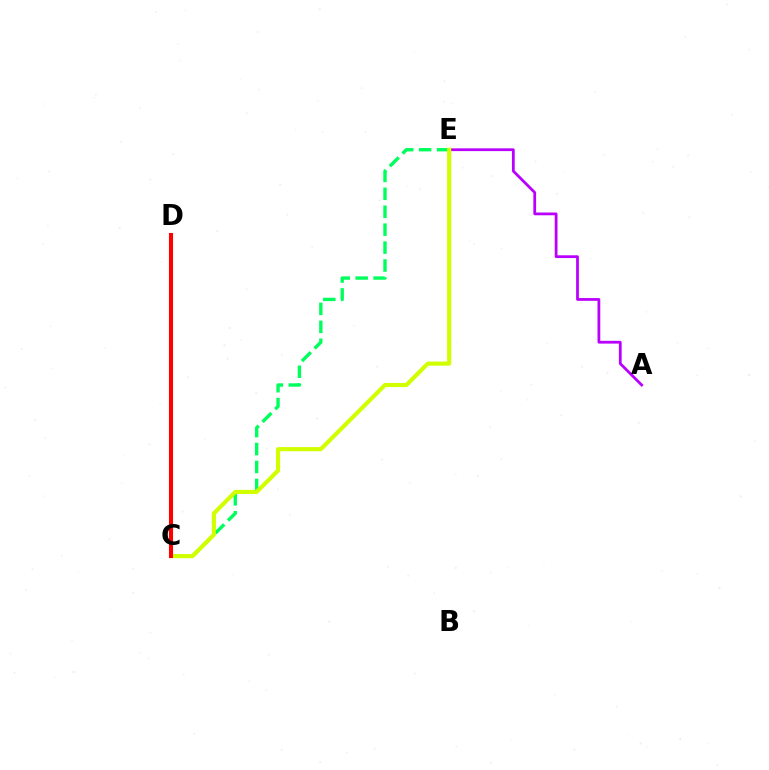{('C', 'E'): [{'color': '#00ff5c', 'line_style': 'dashed', 'thickness': 2.43}, {'color': '#d1ff00', 'line_style': 'solid', 'thickness': 2.98}], ('C', 'D'): [{'color': '#0074ff', 'line_style': 'solid', 'thickness': 1.77}, {'color': '#ff0000', 'line_style': 'solid', 'thickness': 2.93}], ('A', 'E'): [{'color': '#b900ff', 'line_style': 'solid', 'thickness': 1.99}]}